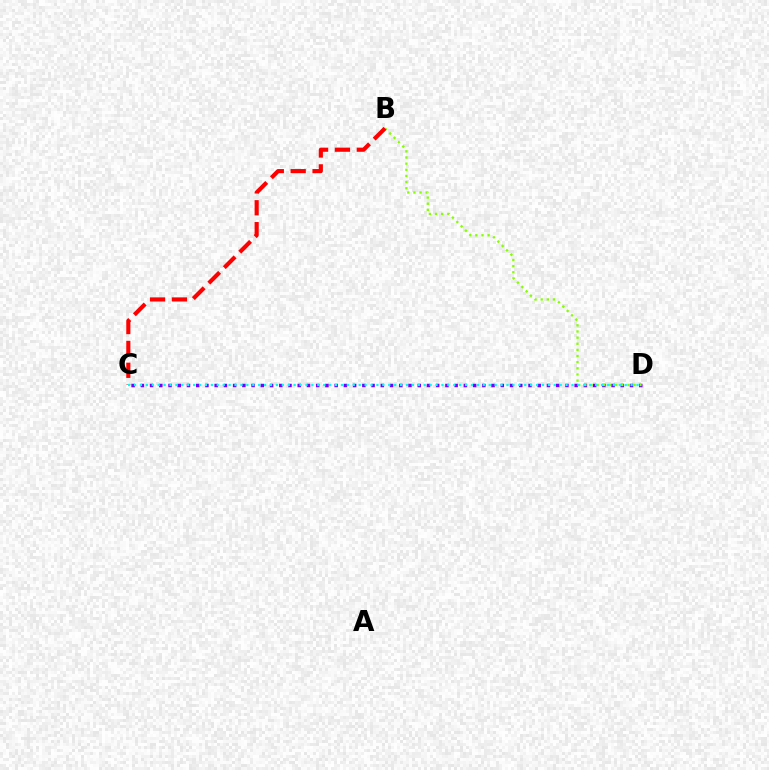{('C', 'D'): [{'color': '#7200ff', 'line_style': 'dotted', 'thickness': 2.51}, {'color': '#00fff6', 'line_style': 'dotted', 'thickness': 1.61}], ('B', 'D'): [{'color': '#84ff00', 'line_style': 'dotted', 'thickness': 1.67}], ('B', 'C'): [{'color': '#ff0000', 'line_style': 'dashed', 'thickness': 2.97}]}